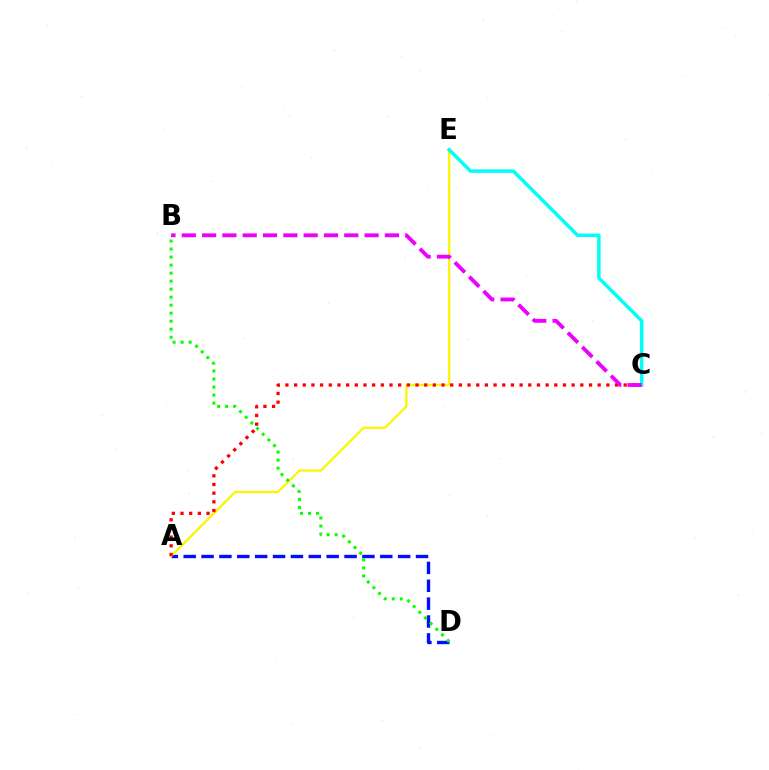{('A', 'D'): [{'color': '#0010ff', 'line_style': 'dashed', 'thickness': 2.43}], ('A', 'E'): [{'color': '#fcf500', 'line_style': 'solid', 'thickness': 1.6}], ('A', 'C'): [{'color': '#ff0000', 'line_style': 'dotted', 'thickness': 2.36}], ('B', 'D'): [{'color': '#08ff00', 'line_style': 'dotted', 'thickness': 2.18}], ('C', 'E'): [{'color': '#00fff6', 'line_style': 'solid', 'thickness': 2.51}], ('B', 'C'): [{'color': '#ee00ff', 'line_style': 'dashed', 'thickness': 2.76}]}